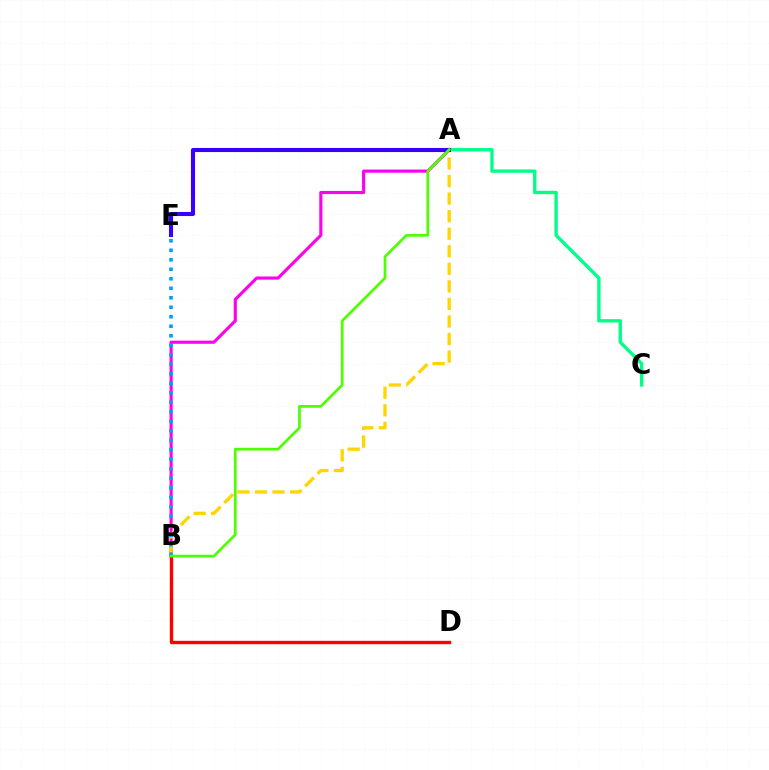{('A', 'B'): [{'color': '#ff00ed', 'line_style': 'solid', 'thickness': 2.25}, {'color': '#ffd500', 'line_style': 'dashed', 'thickness': 2.38}, {'color': '#4fff00', 'line_style': 'solid', 'thickness': 1.96}], ('B', 'D'): [{'color': '#ff0000', 'line_style': 'solid', 'thickness': 2.42}], ('A', 'C'): [{'color': '#00ff86', 'line_style': 'solid', 'thickness': 2.42}], ('B', 'E'): [{'color': '#009eff', 'line_style': 'dotted', 'thickness': 2.58}], ('A', 'E'): [{'color': '#3700ff', 'line_style': 'solid', 'thickness': 2.94}]}